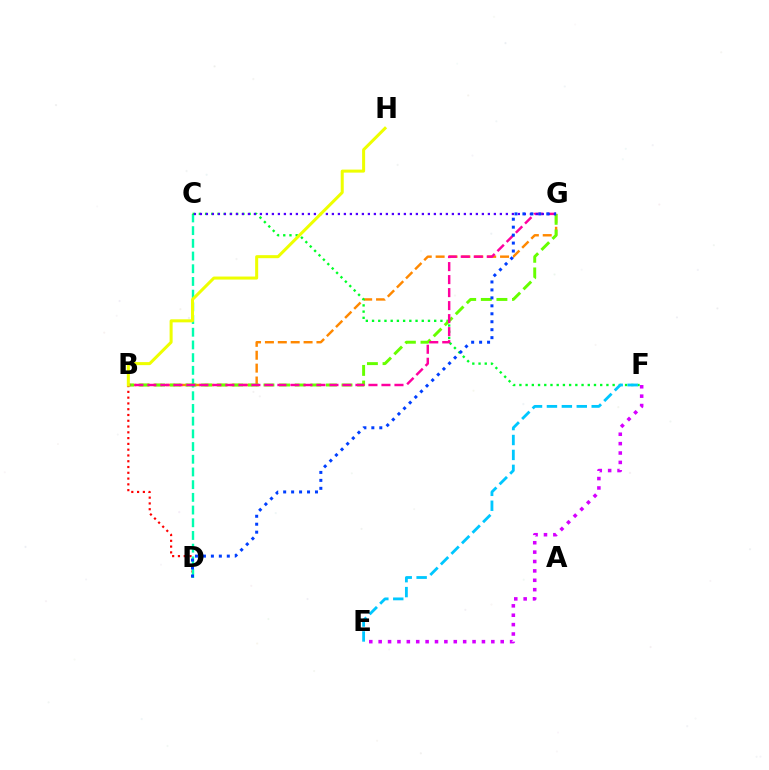{('B', 'G'): [{'color': '#ff8800', 'line_style': 'dashed', 'thickness': 1.75}, {'color': '#66ff00', 'line_style': 'dashed', 'thickness': 2.12}, {'color': '#ff00a0', 'line_style': 'dashed', 'thickness': 1.77}], ('B', 'D'): [{'color': '#ff0000', 'line_style': 'dotted', 'thickness': 1.57}], ('E', 'F'): [{'color': '#d600ff', 'line_style': 'dotted', 'thickness': 2.55}, {'color': '#00c7ff', 'line_style': 'dashed', 'thickness': 2.03}], ('C', 'D'): [{'color': '#00ffaf', 'line_style': 'dashed', 'thickness': 1.73}], ('C', 'F'): [{'color': '#00ff27', 'line_style': 'dotted', 'thickness': 1.69}], ('C', 'G'): [{'color': '#4f00ff', 'line_style': 'dotted', 'thickness': 1.63}], ('D', 'G'): [{'color': '#003fff', 'line_style': 'dotted', 'thickness': 2.16}], ('B', 'H'): [{'color': '#eeff00', 'line_style': 'solid', 'thickness': 2.18}]}